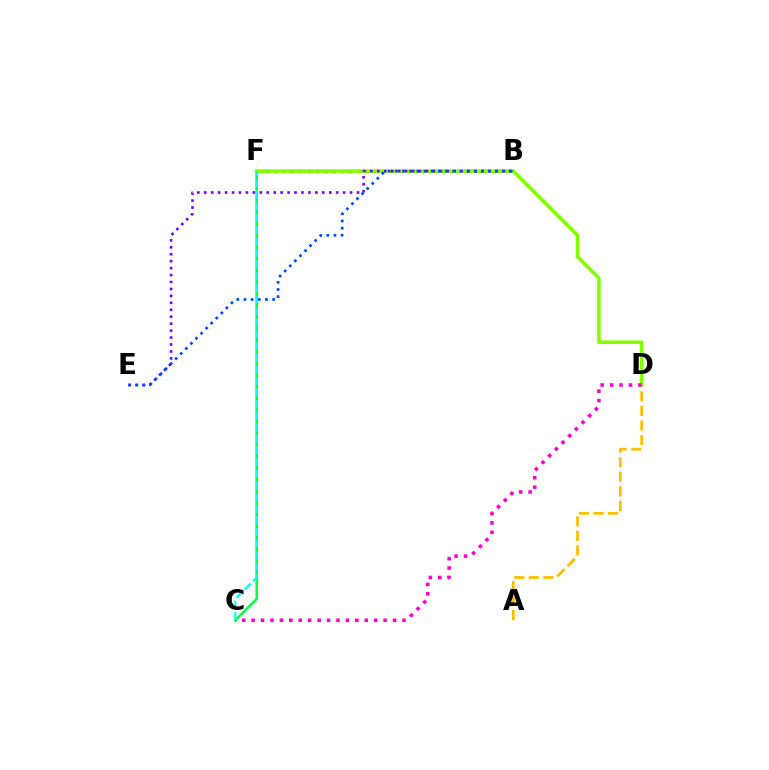{('C', 'F'): [{'color': '#00ff39', 'line_style': 'solid', 'thickness': 1.75}, {'color': '#00fff6', 'line_style': 'dashed', 'thickness': 1.58}], ('B', 'F'): [{'color': '#ff0000', 'line_style': 'dotted', 'thickness': 2.27}], ('A', 'D'): [{'color': '#ffbd00', 'line_style': 'dashed', 'thickness': 1.98}], ('D', 'F'): [{'color': '#84ff00', 'line_style': 'solid', 'thickness': 2.57}], ('B', 'E'): [{'color': '#7200ff', 'line_style': 'dotted', 'thickness': 1.89}, {'color': '#004bff', 'line_style': 'dotted', 'thickness': 1.95}], ('C', 'D'): [{'color': '#ff00cf', 'line_style': 'dotted', 'thickness': 2.56}]}